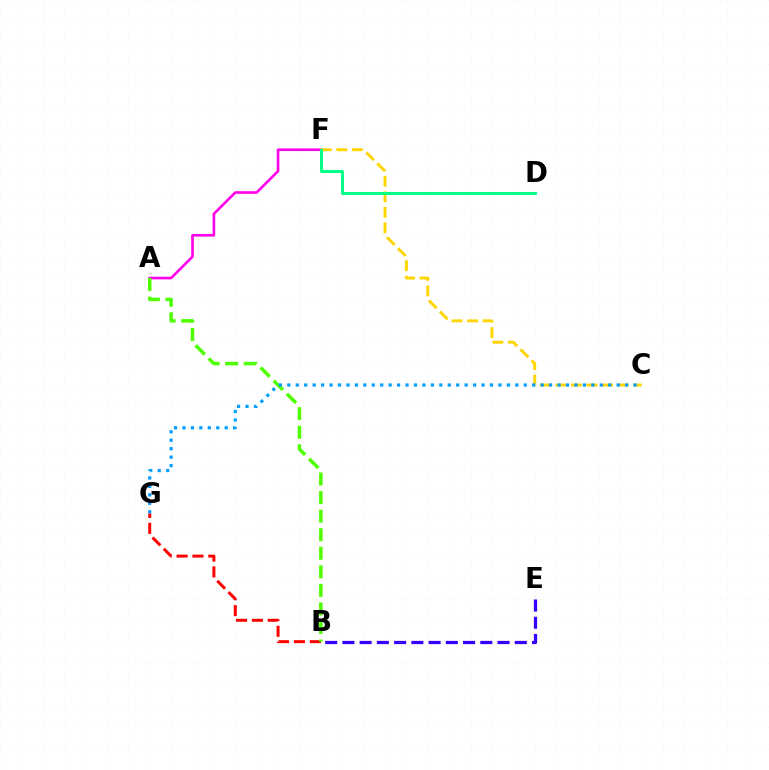{('B', 'G'): [{'color': '#ff0000', 'line_style': 'dashed', 'thickness': 2.16}], ('B', 'E'): [{'color': '#3700ff', 'line_style': 'dashed', 'thickness': 2.34}], ('A', 'F'): [{'color': '#ff00ed', 'line_style': 'solid', 'thickness': 1.9}], ('C', 'F'): [{'color': '#ffd500', 'line_style': 'dashed', 'thickness': 2.11}], ('A', 'B'): [{'color': '#4fff00', 'line_style': 'dashed', 'thickness': 2.52}], ('C', 'G'): [{'color': '#009eff', 'line_style': 'dotted', 'thickness': 2.29}], ('D', 'F'): [{'color': '#00ff86', 'line_style': 'solid', 'thickness': 2.16}]}